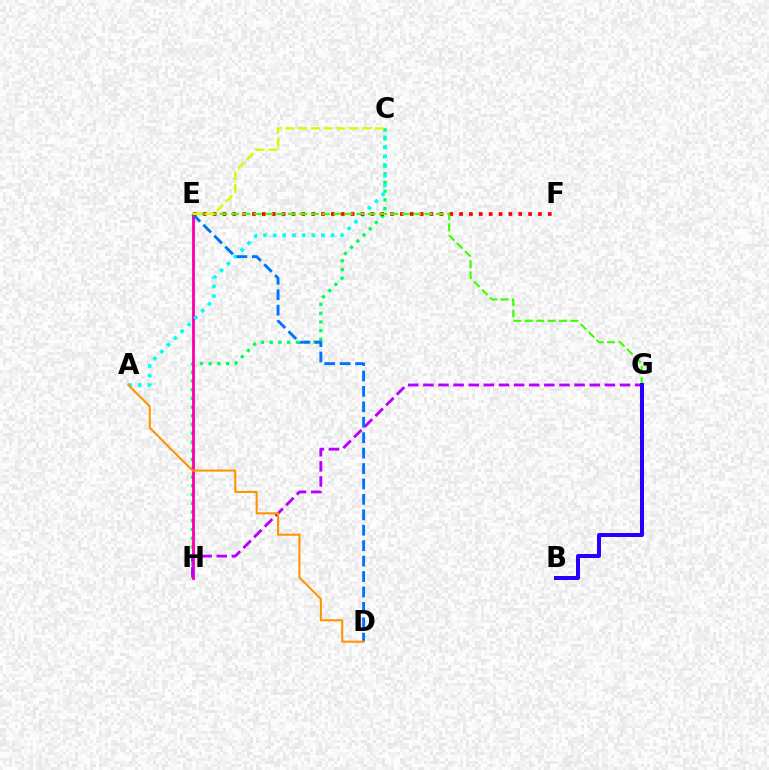{('C', 'H'): [{'color': '#00ff5c', 'line_style': 'dotted', 'thickness': 2.37}], ('E', 'H'): [{'color': '#ff00ac', 'line_style': 'solid', 'thickness': 2.05}], ('A', 'C'): [{'color': '#00fff6', 'line_style': 'dotted', 'thickness': 2.62}], ('D', 'E'): [{'color': '#0074ff', 'line_style': 'dashed', 'thickness': 2.1}], ('E', 'F'): [{'color': '#ff0000', 'line_style': 'dotted', 'thickness': 2.68}], ('E', 'G'): [{'color': '#3dff00', 'line_style': 'dashed', 'thickness': 1.55}], ('G', 'H'): [{'color': '#b900ff', 'line_style': 'dashed', 'thickness': 2.05}], ('A', 'D'): [{'color': '#ff9400', 'line_style': 'solid', 'thickness': 1.5}], ('B', 'G'): [{'color': '#2500ff', 'line_style': 'solid', 'thickness': 2.88}], ('C', 'E'): [{'color': '#d1ff00', 'line_style': 'dashed', 'thickness': 1.74}]}